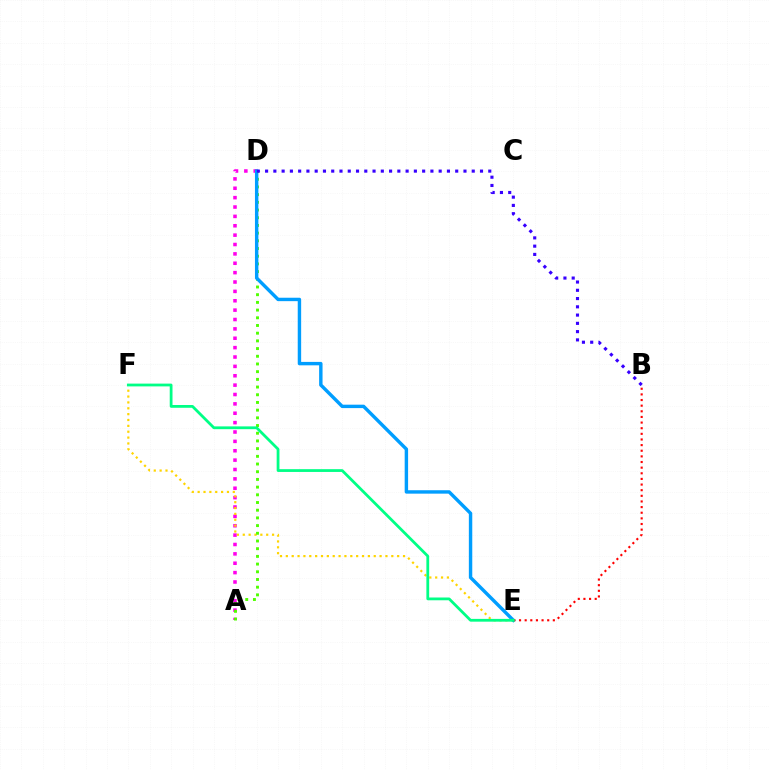{('A', 'D'): [{'color': '#ff00ed', 'line_style': 'dotted', 'thickness': 2.55}, {'color': '#4fff00', 'line_style': 'dotted', 'thickness': 2.09}], ('E', 'F'): [{'color': '#ffd500', 'line_style': 'dotted', 'thickness': 1.59}, {'color': '#00ff86', 'line_style': 'solid', 'thickness': 2.0}], ('D', 'E'): [{'color': '#009eff', 'line_style': 'solid', 'thickness': 2.46}], ('B', 'E'): [{'color': '#ff0000', 'line_style': 'dotted', 'thickness': 1.53}], ('B', 'D'): [{'color': '#3700ff', 'line_style': 'dotted', 'thickness': 2.25}]}